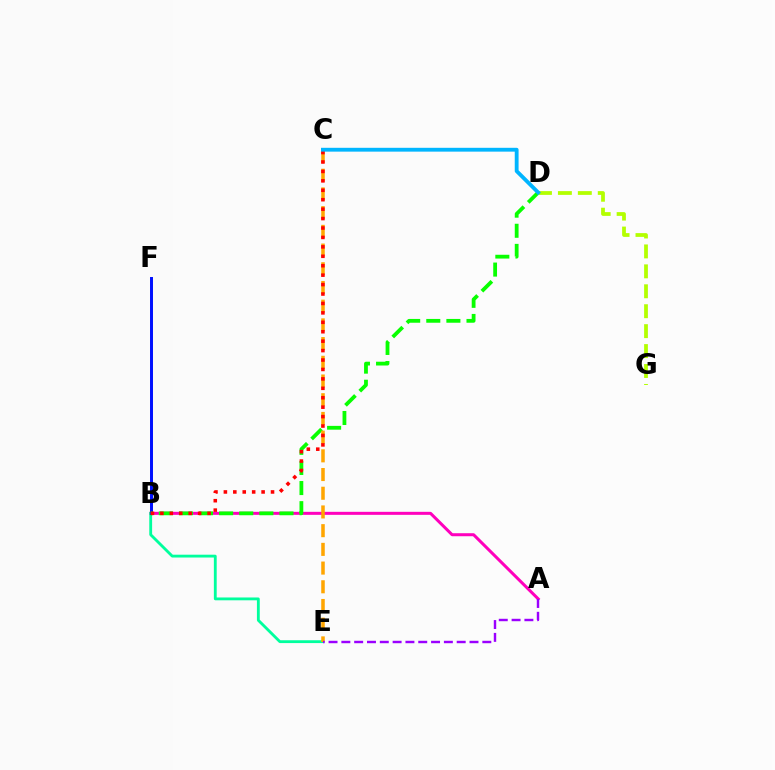{('A', 'B'): [{'color': '#ff00bd', 'line_style': 'solid', 'thickness': 2.17}], ('B', 'E'): [{'color': '#00ff9d', 'line_style': 'solid', 'thickness': 2.04}], ('B', 'F'): [{'color': '#0010ff', 'line_style': 'solid', 'thickness': 2.14}], ('B', 'D'): [{'color': '#08ff00', 'line_style': 'dashed', 'thickness': 2.73}], ('C', 'E'): [{'color': '#ffa500', 'line_style': 'dashed', 'thickness': 2.54}], ('B', 'C'): [{'color': '#ff0000', 'line_style': 'dotted', 'thickness': 2.56}], ('D', 'G'): [{'color': '#b3ff00', 'line_style': 'dashed', 'thickness': 2.71}], ('A', 'E'): [{'color': '#9b00ff', 'line_style': 'dashed', 'thickness': 1.74}], ('C', 'D'): [{'color': '#00b5ff', 'line_style': 'solid', 'thickness': 2.76}]}